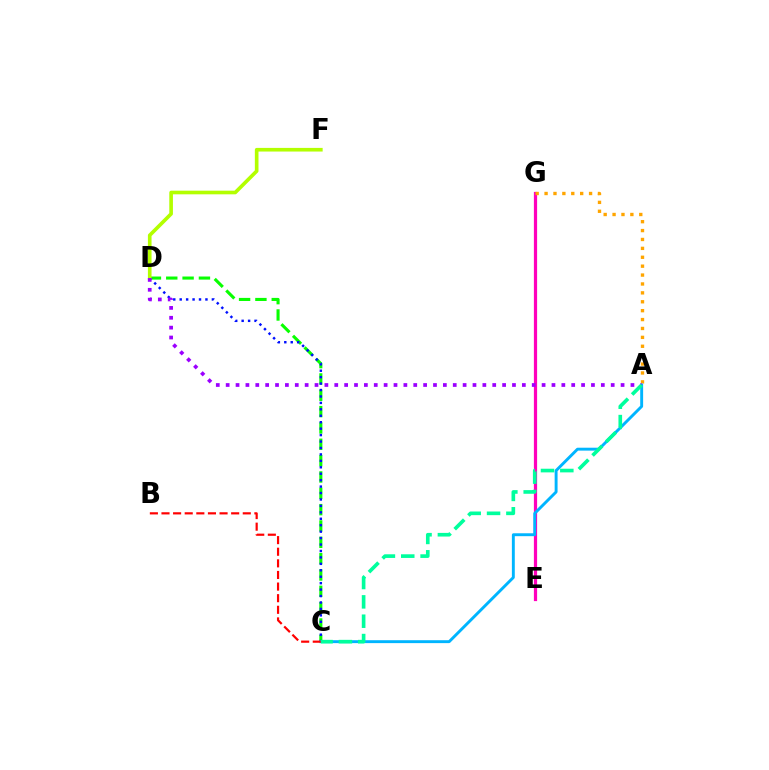{('E', 'G'): [{'color': '#ff00bd', 'line_style': 'solid', 'thickness': 2.32}], ('A', 'G'): [{'color': '#ffa500', 'line_style': 'dotted', 'thickness': 2.42}], ('C', 'D'): [{'color': '#08ff00', 'line_style': 'dashed', 'thickness': 2.22}, {'color': '#0010ff', 'line_style': 'dotted', 'thickness': 1.75}], ('D', 'F'): [{'color': '#b3ff00', 'line_style': 'solid', 'thickness': 2.62}], ('A', 'C'): [{'color': '#00b5ff', 'line_style': 'solid', 'thickness': 2.09}, {'color': '#00ff9d', 'line_style': 'dashed', 'thickness': 2.63}], ('A', 'D'): [{'color': '#9b00ff', 'line_style': 'dotted', 'thickness': 2.68}], ('B', 'C'): [{'color': '#ff0000', 'line_style': 'dashed', 'thickness': 1.58}]}